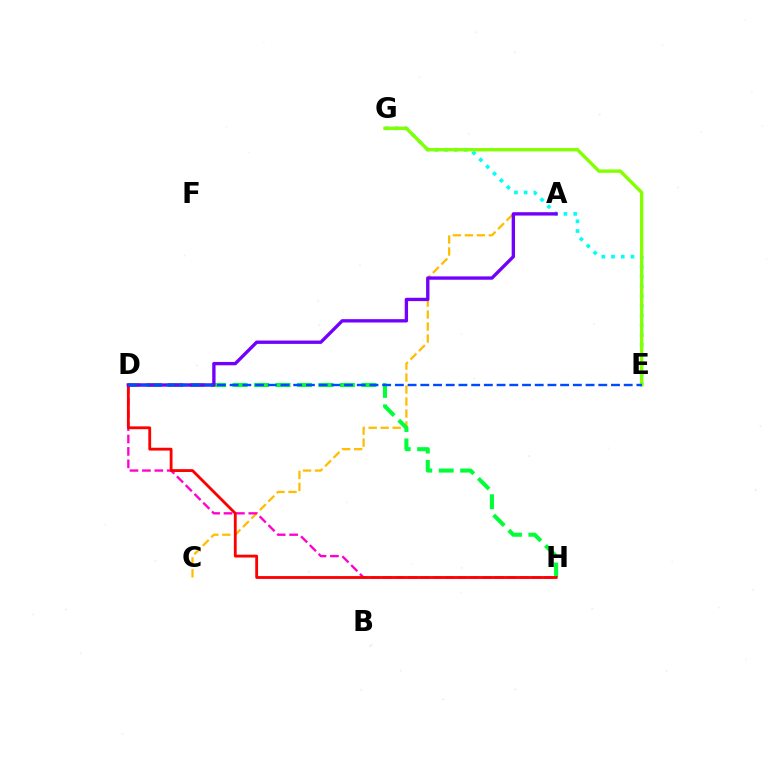{('A', 'C'): [{'color': '#ffbd00', 'line_style': 'dashed', 'thickness': 1.63}], ('E', 'G'): [{'color': '#00fff6', 'line_style': 'dotted', 'thickness': 2.64}, {'color': '#84ff00', 'line_style': 'solid', 'thickness': 2.43}], ('D', 'H'): [{'color': '#ff00cf', 'line_style': 'dashed', 'thickness': 1.69}, {'color': '#00ff39', 'line_style': 'dashed', 'thickness': 2.92}, {'color': '#ff0000', 'line_style': 'solid', 'thickness': 2.04}], ('A', 'D'): [{'color': '#7200ff', 'line_style': 'solid', 'thickness': 2.4}], ('D', 'E'): [{'color': '#004bff', 'line_style': 'dashed', 'thickness': 1.73}]}